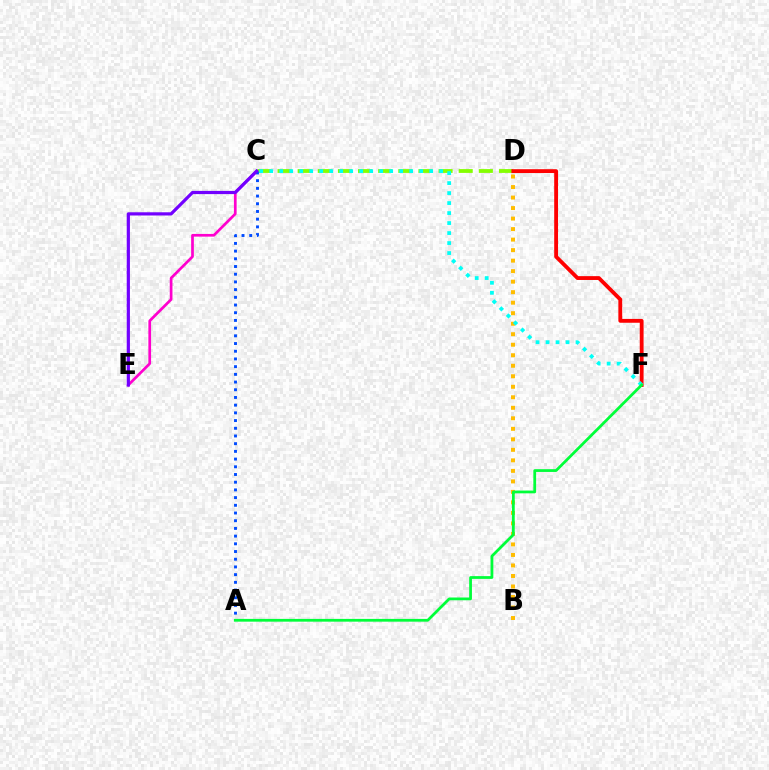{('C', 'E'): [{'color': '#ff00cf', 'line_style': 'solid', 'thickness': 1.94}, {'color': '#7200ff', 'line_style': 'solid', 'thickness': 2.31}], ('C', 'D'): [{'color': '#84ff00', 'line_style': 'dashed', 'thickness': 2.73}], ('A', 'C'): [{'color': '#004bff', 'line_style': 'dotted', 'thickness': 2.09}], ('B', 'D'): [{'color': '#ffbd00', 'line_style': 'dotted', 'thickness': 2.86}], ('D', 'F'): [{'color': '#ff0000', 'line_style': 'solid', 'thickness': 2.76}], ('C', 'F'): [{'color': '#00fff6', 'line_style': 'dotted', 'thickness': 2.72}], ('A', 'F'): [{'color': '#00ff39', 'line_style': 'solid', 'thickness': 1.99}]}